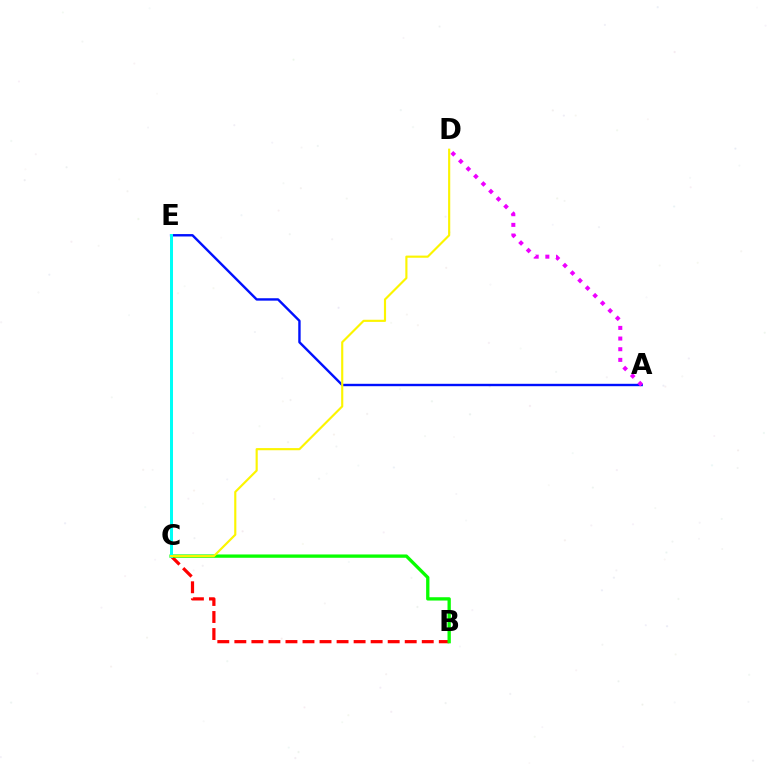{('A', 'E'): [{'color': '#0010ff', 'line_style': 'solid', 'thickness': 1.73}], ('B', 'C'): [{'color': '#ff0000', 'line_style': 'dashed', 'thickness': 2.31}, {'color': '#08ff00', 'line_style': 'solid', 'thickness': 2.38}], ('A', 'D'): [{'color': '#ee00ff', 'line_style': 'dotted', 'thickness': 2.9}], ('C', 'E'): [{'color': '#00fff6', 'line_style': 'solid', 'thickness': 2.16}], ('C', 'D'): [{'color': '#fcf500', 'line_style': 'solid', 'thickness': 1.55}]}